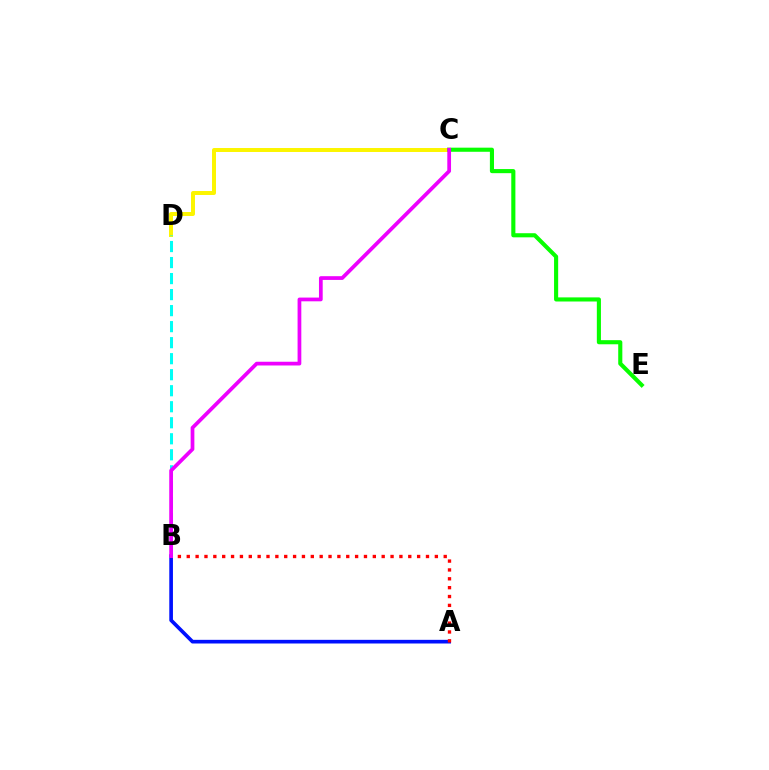{('C', 'D'): [{'color': '#fcf500', 'line_style': 'solid', 'thickness': 2.86}], ('C', 'E'): [{'color': '#08ff00', 'line_style': 'solid', 'thickness': 2.96}], ('B', 'D'): [{'color': '#00fff6', 'line_style': 'dashed', 'thickness': 2.18}], ('A', 'B'): [{'color': '#0010ff', 'line_style': 'solid', 'thickness': 2.63}, {'color': '#ff0000', 'line_style': 'dotted', 'thickness': 2.41}], ('B', 'C'): [{'color': '#ee00ff', 'line_style': 'solid', 'thickness': 2.69}]}